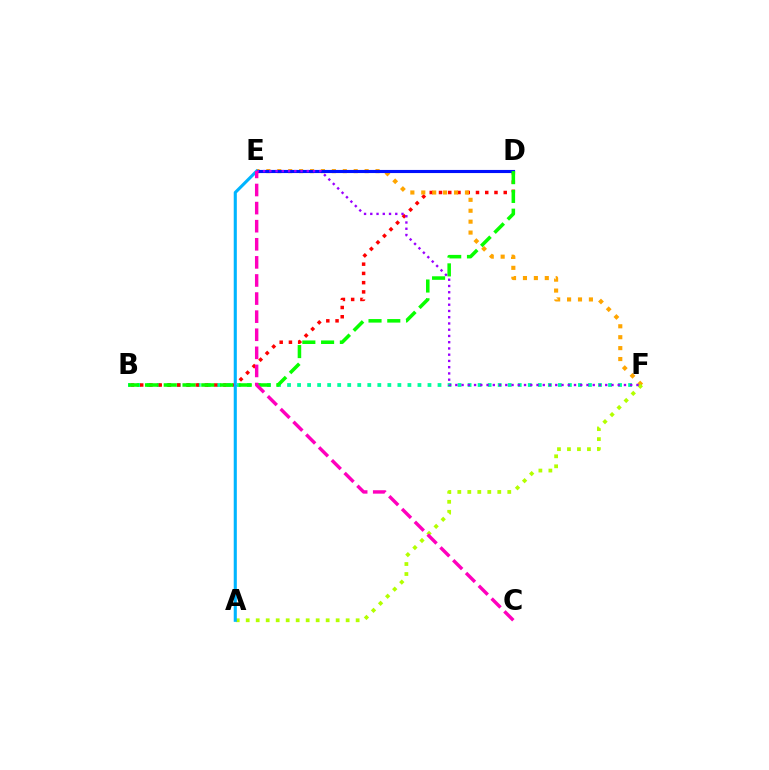{('B', 'F'): [{'color': '#00ff9d', 'line_style': 'dotted', 'thickness': 2.73}], ('B', 'D'): [{'color': '#ff0000', 'line_style': 'dotted', 'thickness': 2.51}, {'color': '#08ff00', 'line_style': 'dashed', 'thickness': 2.55}], ('E', 'F'): [{'color': '#ffa500', 'line_style': 'dotted', 'thickness': 2.97}, {'color': '#9b00ff', 'line_style': 'dotted', 'thickness': 1.7}], ('A', 'F'): [{'color': '#b3ff00', 'line_style': 'dotted', 'thickness': 2.72}], ('D', 'E'): [{'color': '#0010ff', 'line_style': 'solid', 'thickness': 2.24}], ('A', 'E'): [{'color': '#00b5ff', 'line_style': 'solid', 'thickness': 2.23}], ('C', 'E'): [{'color': '#ff00bd', 'line_style': 'dashed', 'thickness': 2.46}]}